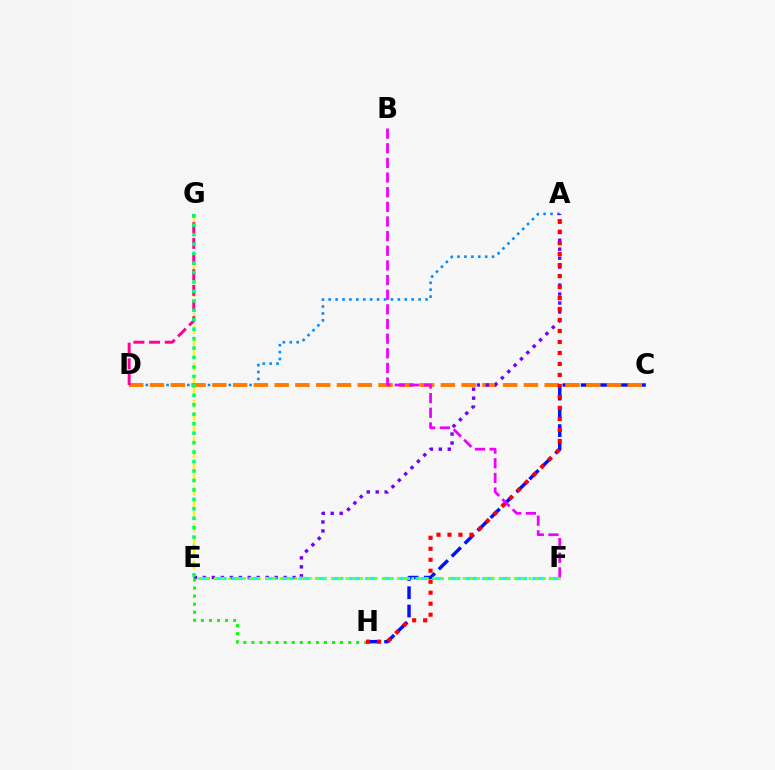{('C', 'H'): [{'color': '#0010ff', 'line_style': 'dashed', 'thickness': 2.48}], ('A', 'D'): [{'color': '#008cff', 'line_style': 'dotted', 'thickness': 1.88}], ('E', 'G'): [{'color': '#fcf500', 'line_style': 'dashed', 'thickness': 1.68}, {'color': '#00ff74', 'line_style': 'dotted', 'thickness': 2.57}], ('C', 'D'): [{'color': '#ff7c00', 'line_style': 'dashed', 'thickness': 2.82}], ('A', 'E'): [{'color': '#7200ff', 'line_style': 'dotted', 'thickness': 2.44}], ('E', 'H'): [{'color': '#08ff00', 'line_style': 'dotted', 'thickness': 2.19}], ('E', 'F'): [{'color': '#00fff6', 'line_style': 'dashed', 'thickness': 2.27}, {'color': '#84ff00', 'line_style': 'dotted', 'thickness': 1.99}], ('A', 'H'): [{'color': '#ff0000', 'line_style': 'dotted', 'thickness': 2.99}], ('D', 'G'): [{'color': '#ff0094', 'line_style': 'dashed', 'thickness': 2.13}], ('B', 'F'): [{'color': '#ee00ff', 'line_style': 'dashed', 'thickness': 1.99}]}